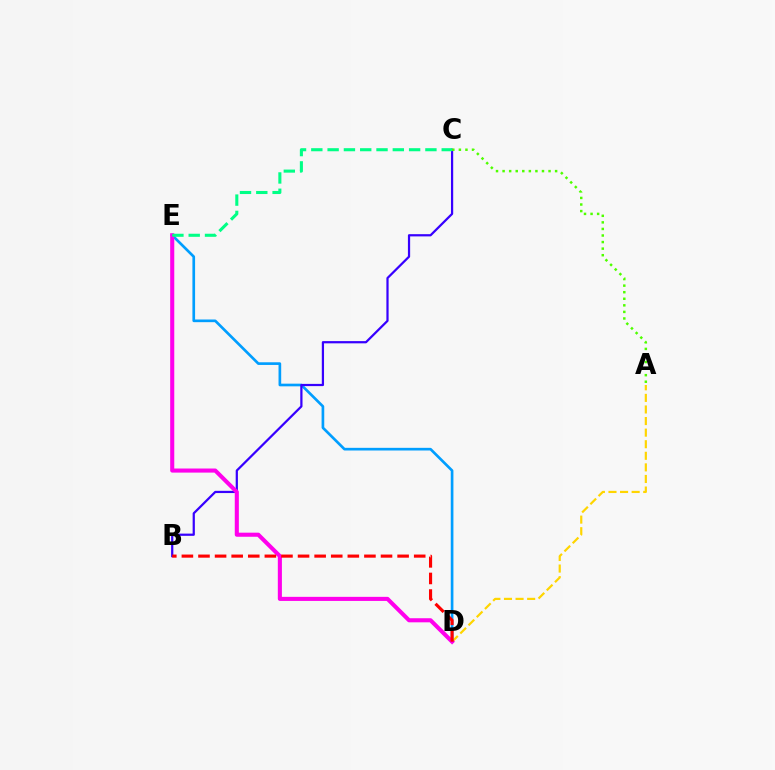{('A', 'D'): [{'color': '#ffd500', 'line_style': 'dashed', 'thickness': 1.57}], ('D', 'E'): [{'color': '#009eff', 'line_style': 'solid', 'thickness': 1.92}, {'color': '#ff00ed', 'line_style': 'solid', 'thickness': 2.94}], ('B', 'C'): [{'color': '#3700ff', 'line_style': 'solid', 'thickness': 1.6}], ('B', 'D'): [{'color': '#ff0000', 'line_style': 'dashed', 'thickness': 2.25}], ('C', 'E'): [{'color': '#00ff86', 'line_style': 'dashed', 'thickness': 2.21}], ('A', 'C'): [{'color': '#4fff00', 'line_style': 'dotted', 'thickness': 1.78}]}